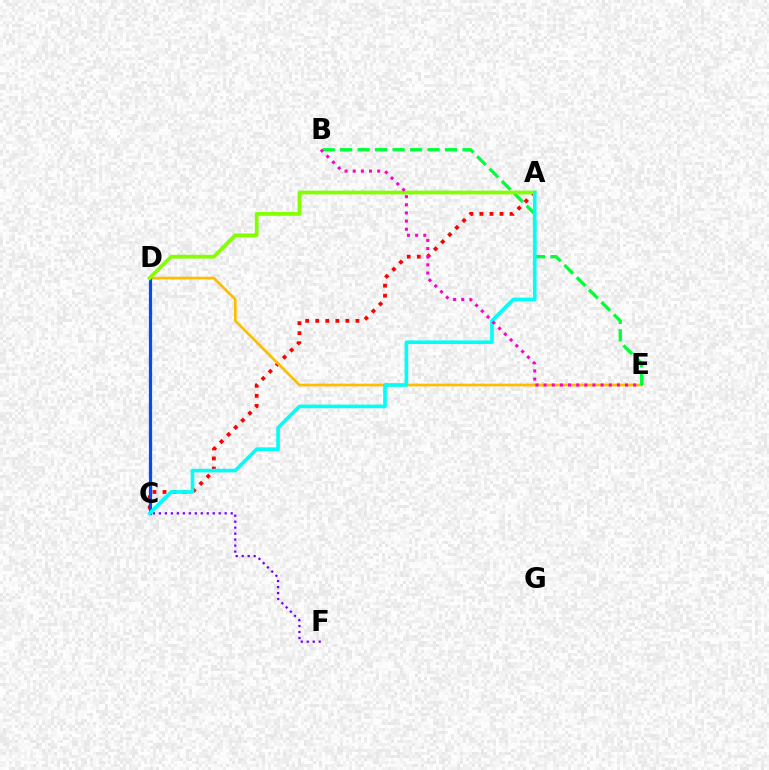{('A', 'C'): [{'color': '#ff0000', 'line_style': 'dotted', 'thickness': 2.73}, {'color': '#00fff6', 'line_style': 'solid', 'thickness': 2.6}], ('D', 'E'): [{'color': '#ffbd00', 'line_style': 'solid', 'thickness': 1.94}], ('C', 'D'): [{'color': '#004bff', 'line_style': 'solid', 'thickness': 2.31}], ('B', 'E'): [{'color': '#00ff39', 'line_style': 'dashed', 'thickness': 2.37}, {'color': '#ff00cf', 'line_style': 'dotted', 'thickness': 2.21}], ('C', 'F'): [{'color': '#7200ff', 'line_style': 'dotted', 'thickness': 1.62}], ('A', 'D'): [{'color': '#84ff00', 'line_style': 'solid', 'thickness': 2.7}]}